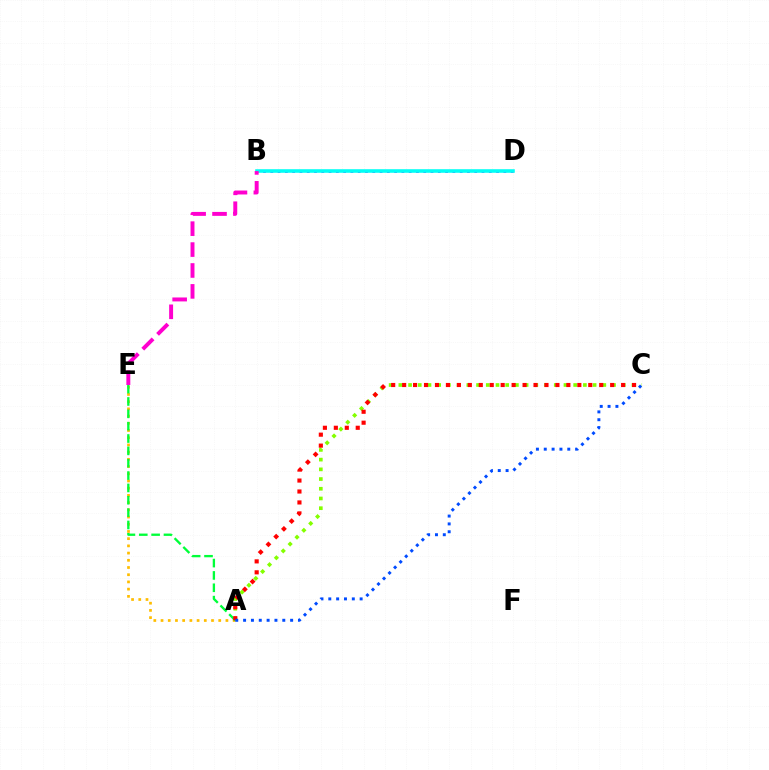{('A', 'E'): [{'color': '#ffbd00', 'line_style': 'dotted', 'thickness': 1.96}, {'color': '#00ff39', 'line_style': 'dashed', 'thickness': 1.68}], ('B', 'D'): [{'color': '#7200ff', 'line_style': 'dotted', 'thickness': 1.98}, {'color': '#00fff6', 'line_style': 'solid', 'thickness': 2.57}], ('A', 'C'): [{'color': '#84ff00', 'line_style': 'dotted', 'thickness': 2.64}, {'color': '#ff0000', 'line_style': 'dotted', 'thickness': 2.97}, {'color': '#004bff', 'line_style': 'dotted', 'thickness': 2.13}], ('B', 'E'): [{'color': '#ff00cf', 'line_style': 'dashed', 'thickness': 2.84}]}